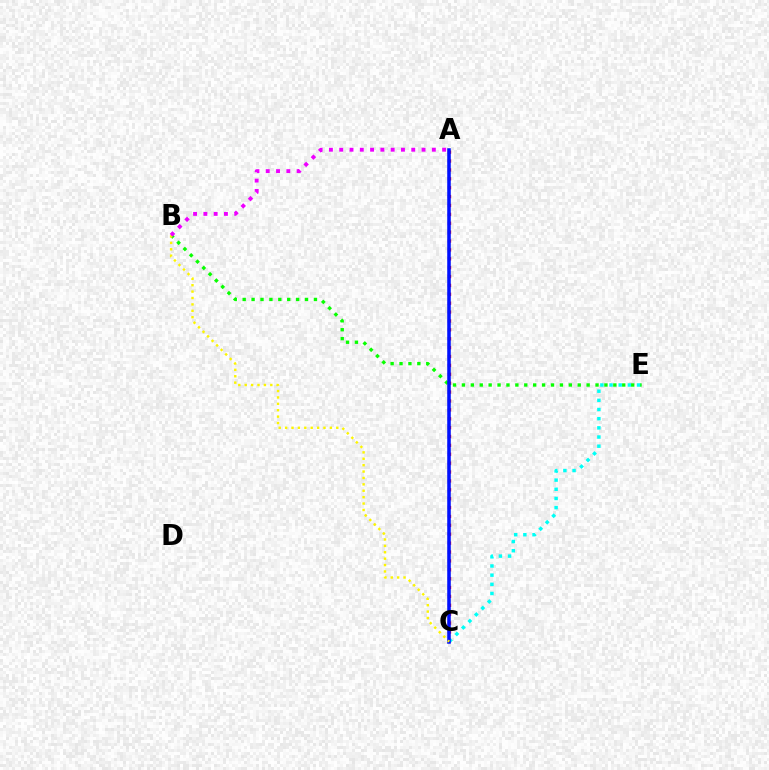{('B', 'E'): [{'color': '#08ff00', 'line_style': 'dotted', 'thickness': 2.42}], ('A', 'C'): [{'color': '#ff0000', 'line_style': 'dotted', 'thickness': 2.41}, {'color': '#0010ff', 'line_style': 'solid', 'thickness': 2.55}], ('C', 'E'): [{'color': '#00fff6', 'line_style': 'dotted', 'thickness': 2.49}], ('B', 'C'): [{'color': '#fcf500', 'line_style': 'dotted', 'thickness': 1.74}], ('A', 'B'): [{'color': '#ee00ff', 'line_style': 'dotted', 'thickness': 2.8}]}